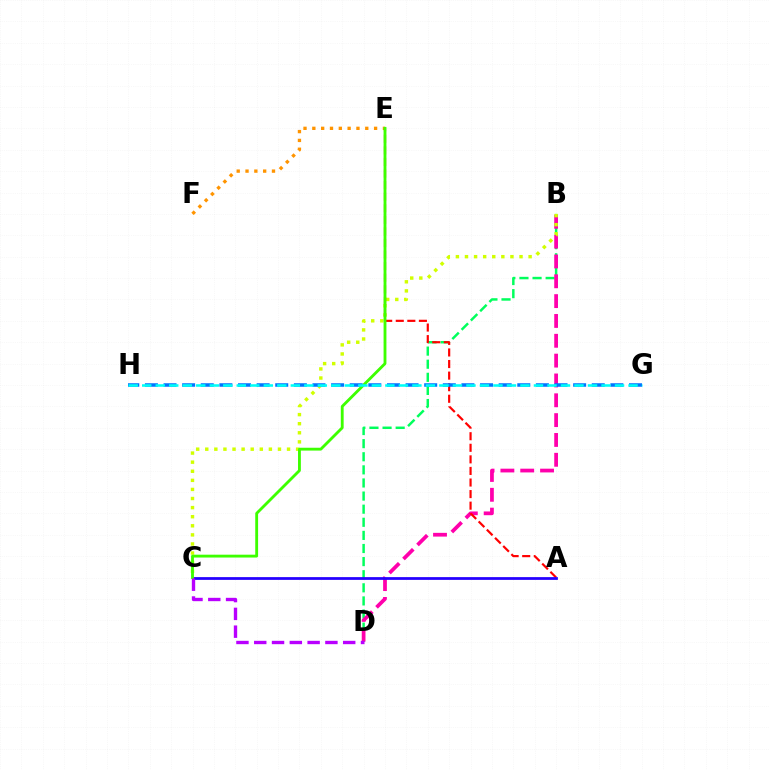{('B', 'D'): [{'color': '#00ff5c', 'line_style': 'dashed', 'thickness': 1.78}, {'color': '#ff00ac', 'line_style': 'dashed', 'thickness': 2.69}], ('B', 'C'): [{'color': '#d1ff00', 'line_style': 'dotted', 'thickness': 2.47}], ('E', 'F'): [{'color': '#ff9400', 'line_style': 'dotted', 'thickness': 2.4}], ('A', 'E'): [{'color': '#ff0000', 'line_style': 'dashed', 'thickness': 1.57}], ('A', 'C'): [{'color': '#2500ff', 'line_style': 'solid', 'thickness': 1.99}], ('G', 'H'): [{'color': '#0074ff', 'line_style': 'dashed', 'thickness': 2.53}, {'color': '#00fff6', 'line_style': 'dashed', 'thickness': 1.84}], ('C', 'E'): [{'color': '#3dff00', 'line_style': 'solid', 'thickness': 2.05}], ('C', 'D'): [{'color': '#b900ff', 'line_style': 'dashed', 'thickness': 2.42}]}